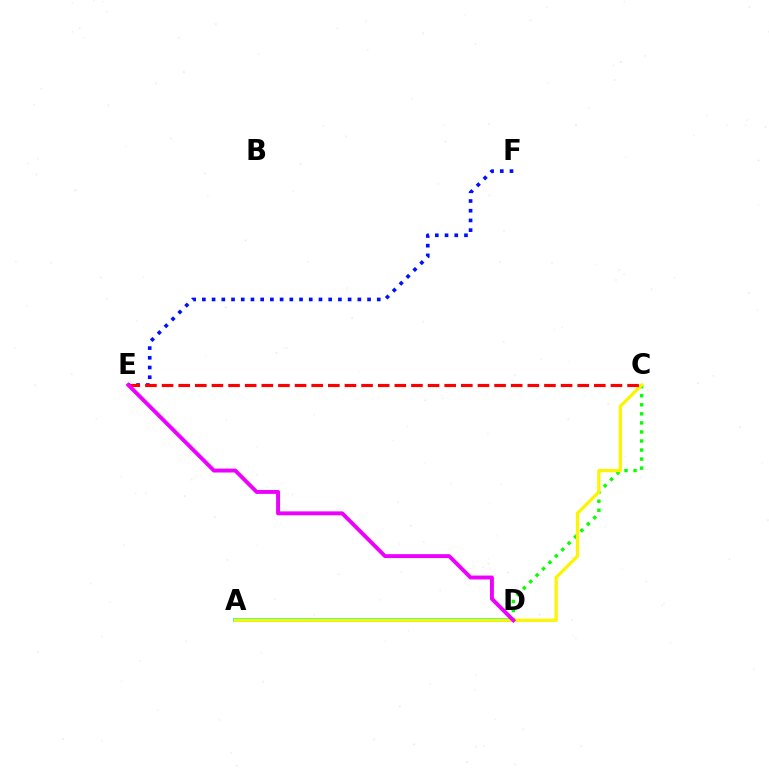{('A', 'D'): [{'color': '#00fff6', 'line_style': 'solid', 'thickness': 2.89}], ('E', 'F'): [{'color': '#0010ff', 'line_style': 'dotted', 'thickness': 2.64}], ('C', 'D'): [{'color': '#08ff00', 'line_style': 'dotted', 'thickness': 2.46}], ('A', 'C'): [{'color': '#fcf500', 'line_style': 'solid', 'thickness': 2.35}], ('C', 'E'): [{'color': '#ff0000', 'line_style': 'dashed', 'thickness': 2.26}], ('D', 'E'): [{'color': '#ee00ff', 'line_style': 'solid', 'thickness': 2.81}]}